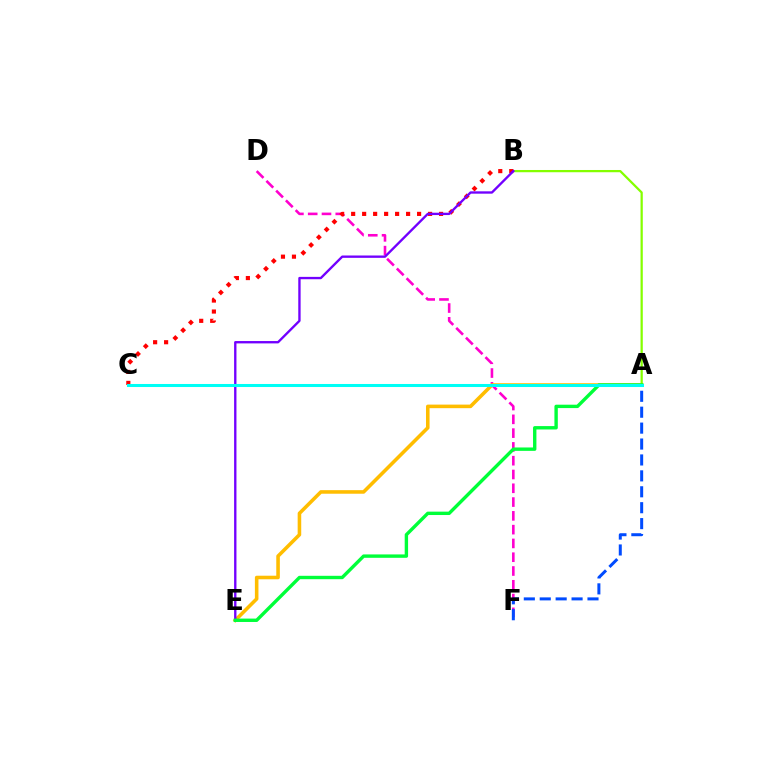{('D', 'F'): [{'color': '#ff00cf', 'line_style': 'dashed', 'thickness': 1.87}], ('A', 'E'): [{'color': '#ffbd00', 'line_style': 'solid', 'thickness': 2.57}, {'color': '#00ff39', 'line_style': 'solid', 'thickness': 2.44}], ('A', 'B'): [{'color': '#84ff00', 'line_style': 'solid', 'thickness': 1.62}], ('B', 'C'): [{'color': '#ff0000', 'line_style': 'dotted', 'thickness': 2.99}], ('B', 'E'): [{'color': '#7200ff', 'line_style': 'solid', 'thickness': 1.69}], ('A', 'F'): [{'color': '#004bff', 'line_style': 'dashed', 'thickness': 2.16}], ('A', 'C'): [{'color': '#00fff6', 'line_style': 'solid', 'thickness': 2.19}]}